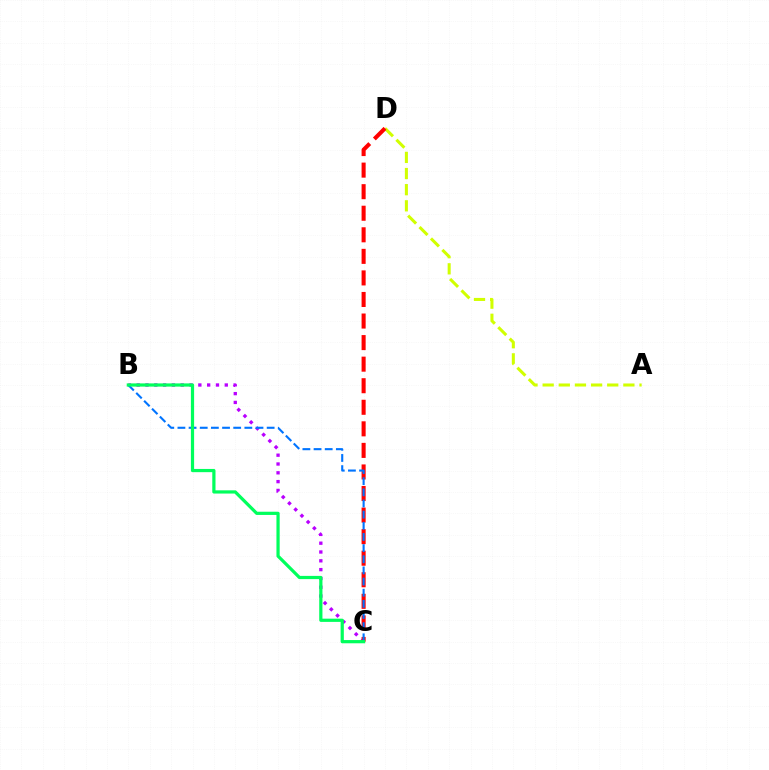{('A', 'D'): [{'color': '#d1ff00', 'line_style': 'dashed', 'thickness': 2.19}], ('B', 'C'): [{'color': '#b900ff', 'line_style': 'dotted', 'thickness': 2.39}, {'color': '#0074ff', 'line_style': 'dashed', 'thickness': 1.52}, {'color': '#00ff5c', 'line_style': 'solid', 'thickness': 2.32}], ('C', 'D'): [{'color': '#ff0000', 'line_style': 'dashed', 'thickness': 2.93}]}